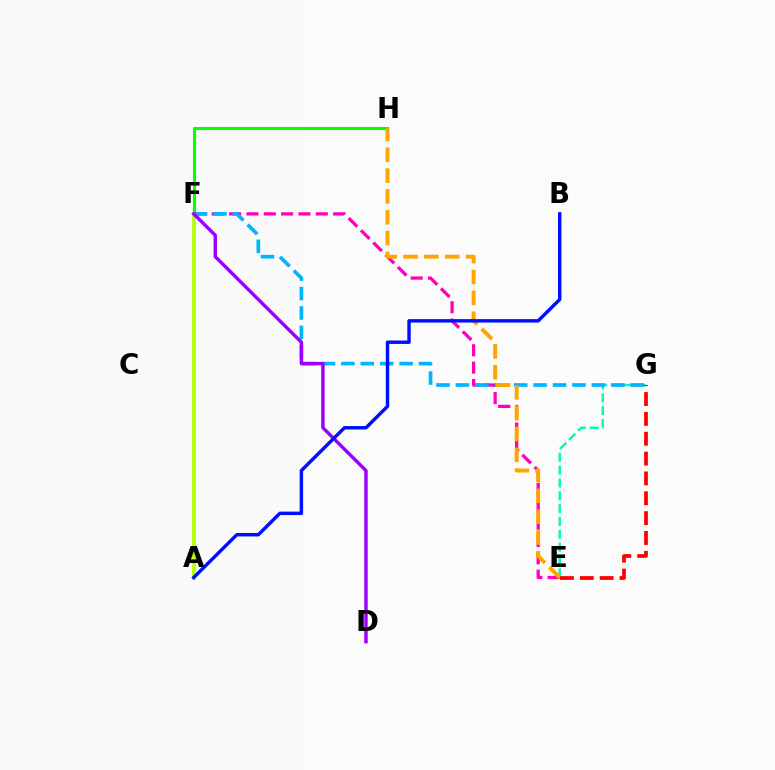{('E', 'G'): [{'color': '#00ff9d', 'line_style': 'dashed', 'thickness': 1.75}, {'color': '#ff0000', 'line_style': 'dashed', 'thickness': 2.7}], ('F', 'H'): [{'color': '#08ff00', 'line_style': 'solid', 'thickness': 2.24}], ('A', 'F'): [{'color': '#b3ff00', 'line_style': 'solid', 'thickness': 2.71}], ('E', 'F'): [{'color': '#ff00bd', 'line_style': 'dashed', 'thickness': 2.36}], ('F', 'G'): [{'color': '#00b5ff', 'line_style': 'dashed', 'thickness': 2.64}], ('D', 'F'): [{'color': '#9b00ff', 'line_style': 'solid', 'thickness': 2.47}], ('E', 'H'): [{'color': '#ffa500', 'line_style': 'dashed', 'thickness': 2.83}], ('A', 'B'): [{'color': '#0010ff', 'line_style': 'solid', 'thickness': 2.47}]}